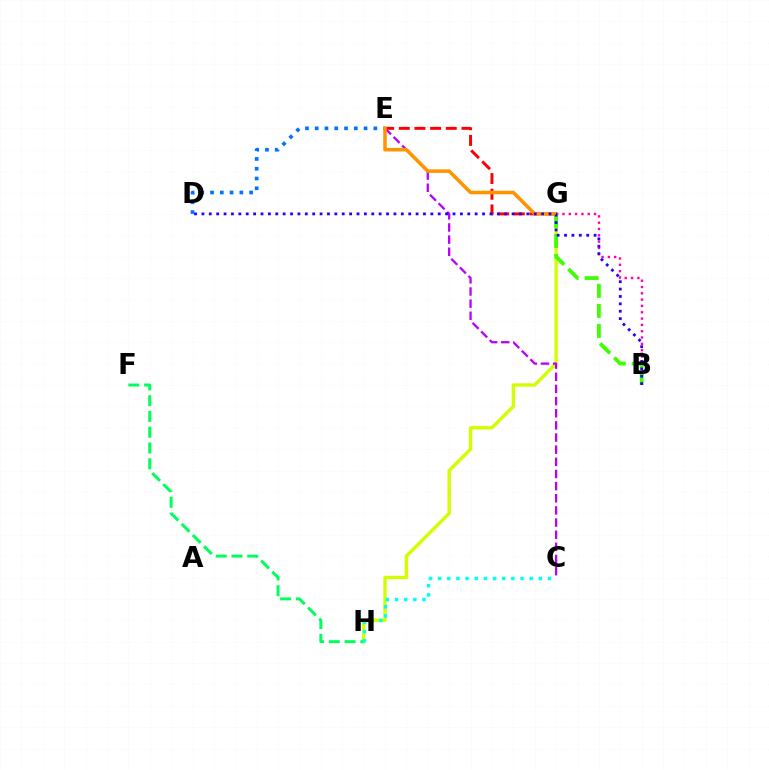{('D', 'E'): [{'color': '#0074ff', 'line_style': 'dotted', 'thickness': 2.65}], ('E', 'G'): [{'color': '#ff0000', 'line_style': 'dashed', 'thickness': 2.13}, {'color': '#ff9400', 'line_style': 'solid', 'thickness': 2.55}], ('G', 'H'): [{'color': '#d1ff00', 'line_style': 'solid', 'thickness': 2.43}], ('B', 'G'): [{'color': '#ff00ac', 'line_style': 'dotted', 'thickness': 1.72}, {'color': '#3dff00', 'line_style': 'dashed', 'thickness': 2.72}], ('C', 'E'): [{'color': '#b900ff', 'line_style': 'dashed', 'thickness': 1.65}], ('F', 'H'): [{'color': '#00ff5c', 'line_style': 'dashed', 'thickness': 2.14}], ('B', 'D'): [{'color': '#2500ff', 'line_style': 'dotted', 'thickness': 2.01}], ('C', 'H'): [{'color': '#00fff6', 'line_style': 'dotted', 'thickness': 2.49}]}